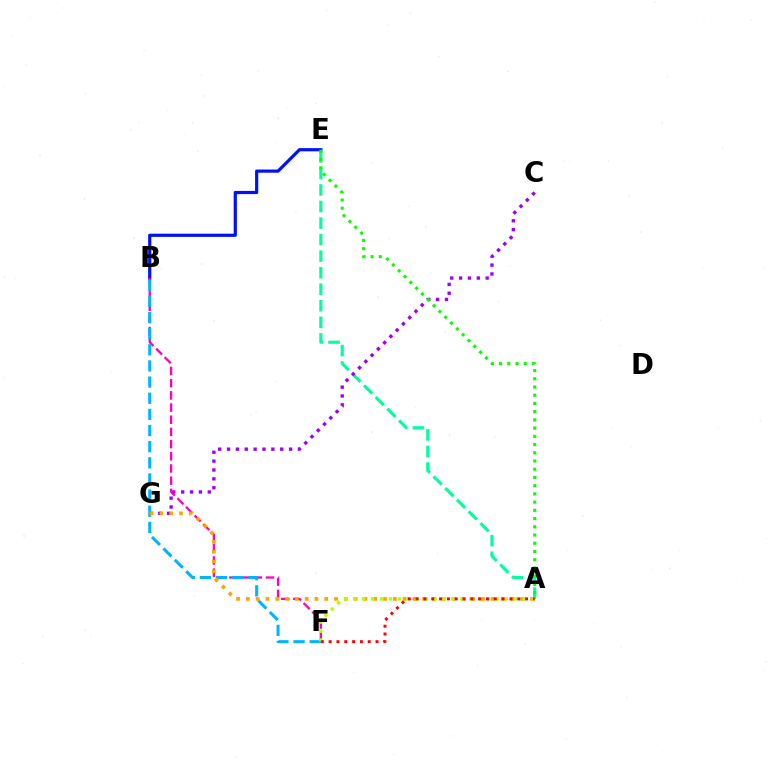{('A', 'E'): [{'color': '#00ff9d', 'line_style': 'dashed', 'thickness': 2.25}, {'color': '#08ff00', 'line_style': 'dotted', 'thickness': 2.23}], ('B', 'E'): [{'color': '#0010ff', 'line_style': 'solid', 'thickness': 2.3}], ('C', 'G'): [{'color': '#9b00ff', 'line_style': 'dotted', 'thickness': 2.41}], ('B', 'F'): [{'color': '#ff00bd', 'line_style': 'dashed', 'thickness': 1.66}, {'color': '#00b5ff', 'line_style': 'dashed', 'thickness': 2.19}], ('A', 'G'): [{'color': '#ffa500', 'line_style': 'dotted', 'thickness': 2.66}], ('A', 'F'): [{'color': '#b3ff00', 'line_style': 'dotted', 'thickness': 2.42}, {'color': '#ff0000', 'line_style': 'dotted', 'thickness': 2.12}]}